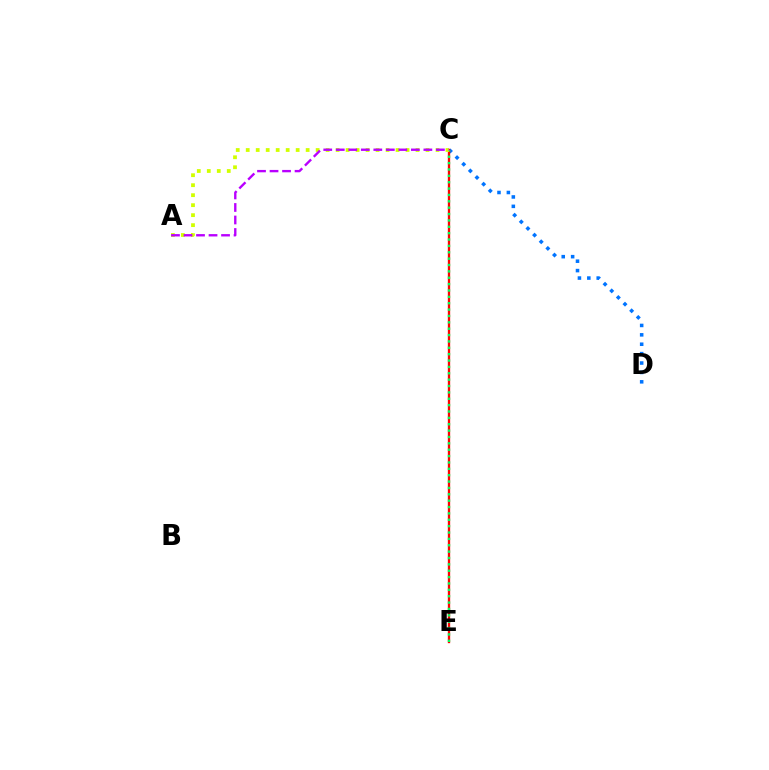{('C', 'D'): [{'color': '#0074ff', 'line_style': 'dotted', 'thickness': 2.55}], ('C', 'E'): [{'color': '#ff0000', 'line_style': 'solid', 'thickness': 1.68}, {'color': '#00ff5c', 'line_style': 'dotted', 'thickness': 1.73}], ('A', 'C'): [{'color': '#d1ff00', 'line_style': 'dotted', 'thickness': 2.71}, {'color': '#b900ff', 'line_style': 'dashed', 'thickness': 1.7}]}